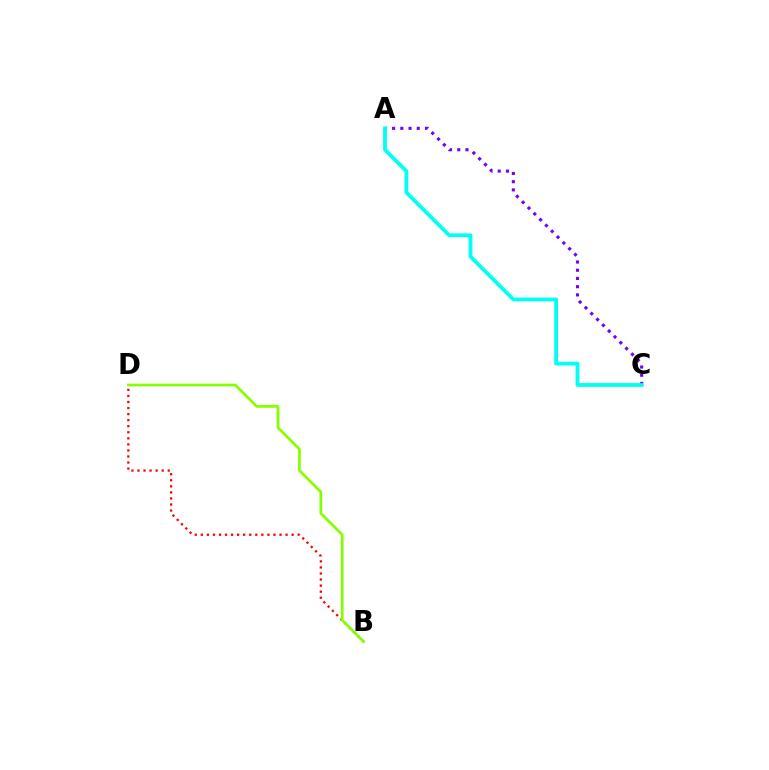{('A', 'C'): [{'color': '#7200ff', 'line_style': 'dotted', 'thickness': 2.23}, {'color': '#00fff6', 'line_style': 'solid', 'thickness': 2.73}], ('B', 'D'): [{'color': '#ff0000', 'line_style': 'dotted', 'thickness': 1.64}, {'color': '#84ff00', 'line_style': 'solid', 'thickness': 1.97}]}